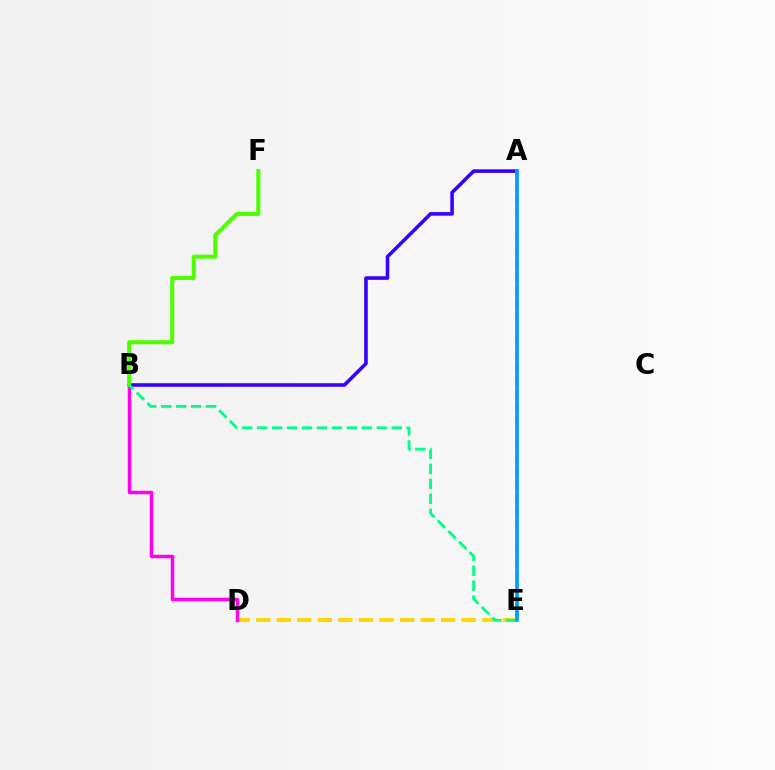{('D', 'E'): [{'color': '#ffd500', 'line_style': 'dashed', 'thickness': 2.79}], ('B', 'D'): [{'color': '#ff00ed', 'line_style': 'solid', 'thickness': 2.51}], ('A', 'E'): [{'color': '#ff0000', 'line_style': 'dashed', 'thickness': 1.77}, {'color': '#009eff', 'line_style': 'solid', 'thickness': 2.63}], ('A', 'B'): [{'color': '#3700ff', 'line_style': 'solid', 'thickness': 2.58}], ('B', 'F'): [{'color': '#4fff00', 'line_style': 'solid', 'thickness': 2.9}], ('B', 'E'): [{'color': '#00ff86', 'line_style': 'dashed', 'thickness': 2.03}]}